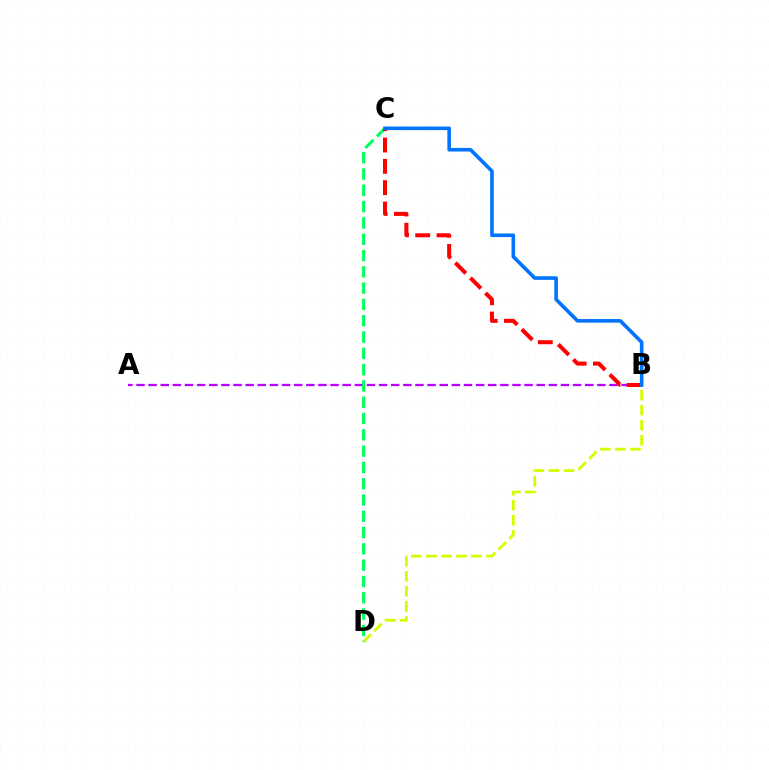{('B', 'D'): [{'color': '#d1ff00', 'line_style': 'dashed', 'thickness': 2.05}], ('A', 'B'): [{'color': '#b900ff', 'line_style': 'dashed', 'thickness': 1.65}], ('C', 'D'): [{'color': '#00ff5c', 'line_style': 'dashed', 'thickness': 2.21}], ('B', 'C'): [{'color': '#ff0000', 'line_style': 'dashed', 'thickness': 2.9}, {'color': '#0074ff', 'line_style': 'solid', 'thickness': 2.59}]}